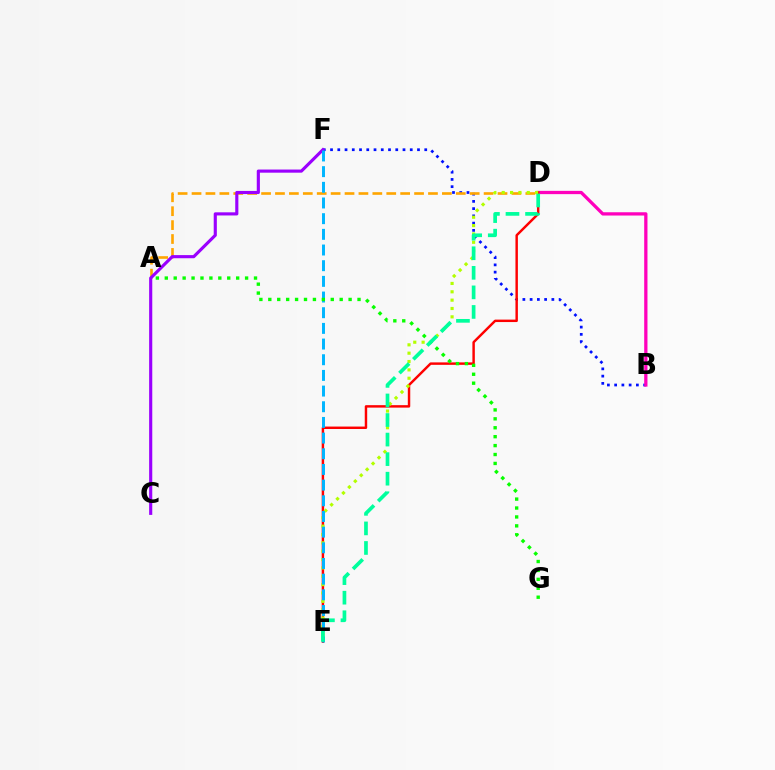{('B', 'F'): [{'color': '#0010ff', 'line_style': 'dotted', 'thickness': 1.97}], ('B', 'D'): [{'color': '#ff00bd', 'line_style': 'solid', 'thickness': 2.36}], ('A', 'D'): [{'color': '#ffa500', 'line_style': 'dashed', 'thickness': 1.89}], ('D', 'E'): [{'color': '#ff0000', 'line_style': 'solid', 'thickness': 1.76}, {'color': '#b3ff00', 'line_style': 'dotted', 'thickness': 2.27}, {'color': '#00ff9d', 'line_style': 'dashed', 'thickness': 2.66}], ('C', 'F'): [{'color': '#9b00ff', 'line_style': 'solid', 'thickness': 2.26}], ('E', 'F'): [{'color': '#00b5ff', 'line_style': 'dashed', 'thickness': 2.13}], ('A', 'G'): [{'color': '#08ff00', 'line_style': 'dotted', 'thickness': 2.42}]}